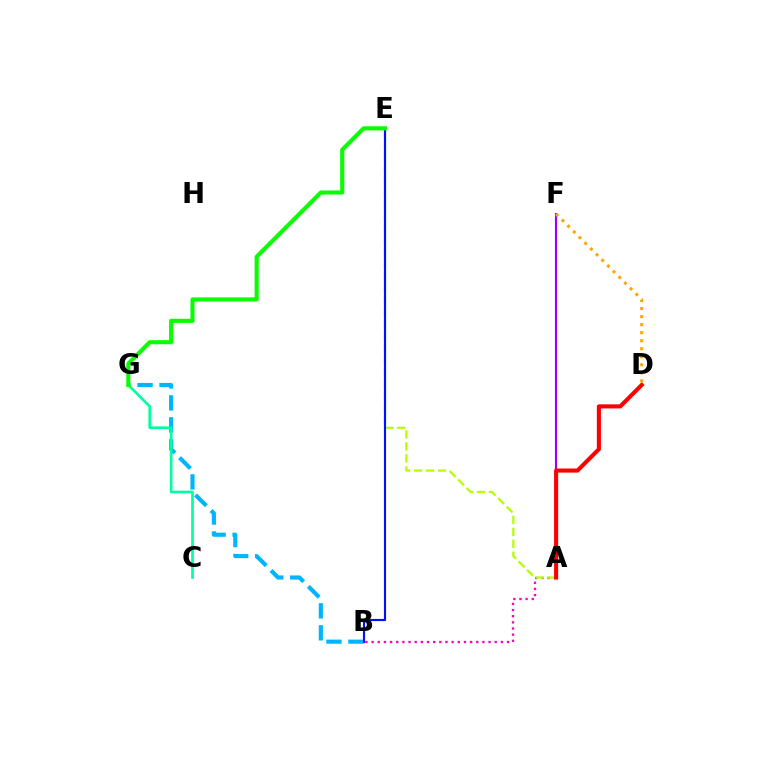{('A', 'B'): [{'color': '#ff00bd', 'line_style': 'dotted', 'thickness': 1.67}], ('B', 'G'): [{'color': '#00b5ff', 'line_style': 'dashed', 'thickness': 2.98}], ('A', 'F'): [{'color': '#9b00ff', 'line_style': 'solid', 'thickness': 1.53}], ('A', 'E'): [{'color': '#b3ff00', 'line_style': 'dashed', 'thickness': 1.62}], ('C', 'G'): [{'color': '#00ff9d', 'line_style': 'solid', 'thickness': 1.92}], ('A', 'D'): [{'color': '#ff0000', 'line_style': 'solid', 'thickness': 2.95}], ('D', 'F'): [{'color': '#ffa500', 'line_style': 'dotted', 'thickness': 2.18}], ('B', 'E'): [{'color': '#0010ff', 'line_style': 'solid', 'thickness': 1.55}], ('E', 'G'): [{'color': '#08ff00', 'line_style': 'solid', 'thickness': 2.94}]}